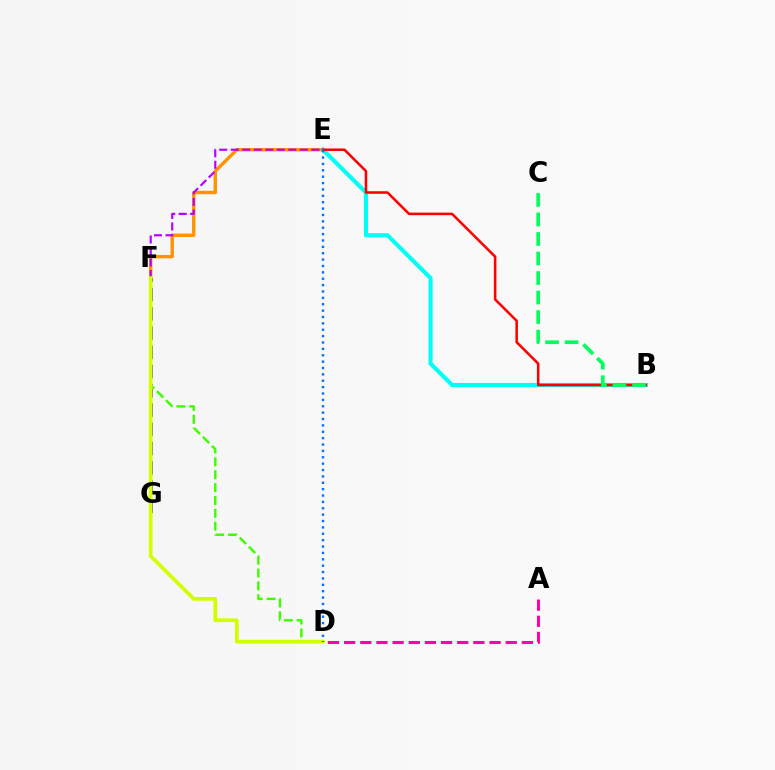{('E', 'F'): [{'color': '#ff9400', 'line_style': 'solid', 'thickness': 2.45}, {'color': '#b900ff', 'line_style': 'dashed', 'thickness': 1.56}], ('B', 'E'): [{'color': '#00fff6', 'line_style': 'solid', 'thickness': 2.95}, {'color': '#ff0000', 'line_style': 'solid', 'thickness': 1.83}], ('F', 'G'): [{'color': '#2500ff', 'line_style': 'dashed', 'thickness': 2.61}], ('D', 'F'): [{'color': '#3dff00', 'line_style': 'dashed', 'thickness': 1.75}, {'color': '#d1ff00', 'line_style': 'solid', 'thickness': 2.69}], ('B', 'C'): [{'color': '#00ff5c', 'line_style': 'dashed', 'thickness': 2.65}], ('A', 'D'): [{'color': '#ff00ac', 'line_style': 'dashed', 'thickness': 2.2}], ('D', 'E'): [{'color': '#0074ff', 'line_style': 'dotted', 'thickness': 1.73}]}